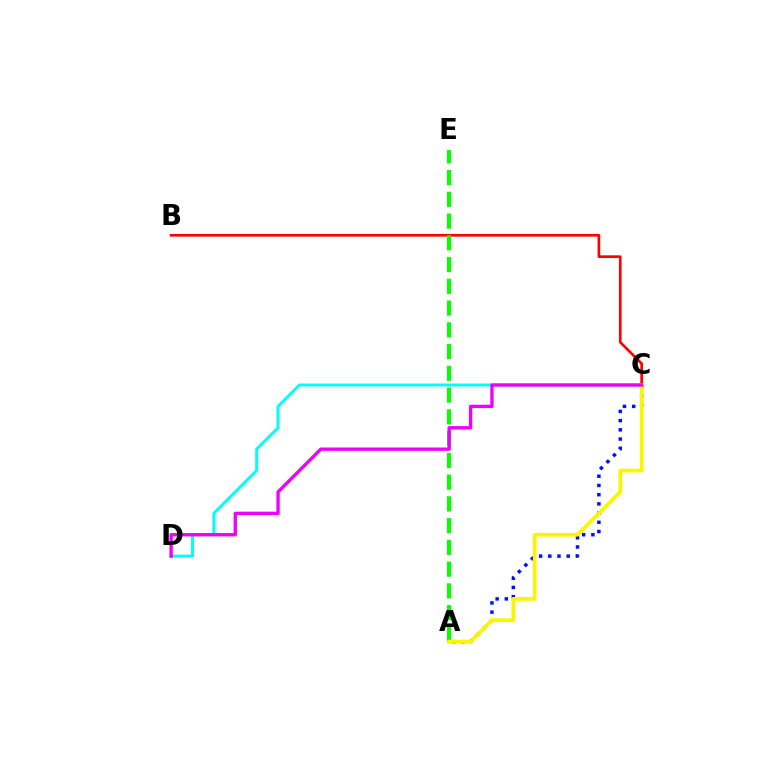{('C', 'D'): [{'color': '#00fff6', 'line_style': 'solid', 'thickness': 2.13}, {'color': '#ee00ff', 'line_style': 'solid', 'thickness': 2.4}], ('A', 'C'): [{'color': '#0010ff', 'line_style': 'dotted', 'thickness': 2.5}, {'color': '#fcf500', 'line_style': 'solid', 'thickness': 2.71}], ('B', 'C'): [{'color': '#ff0000', 'line_style': 'solid', 'thickness': 1.94}], ('A', 'E'): [{'color': '#08ff00', 'line_style': 'dashed', 'thickness': 2.96}]}